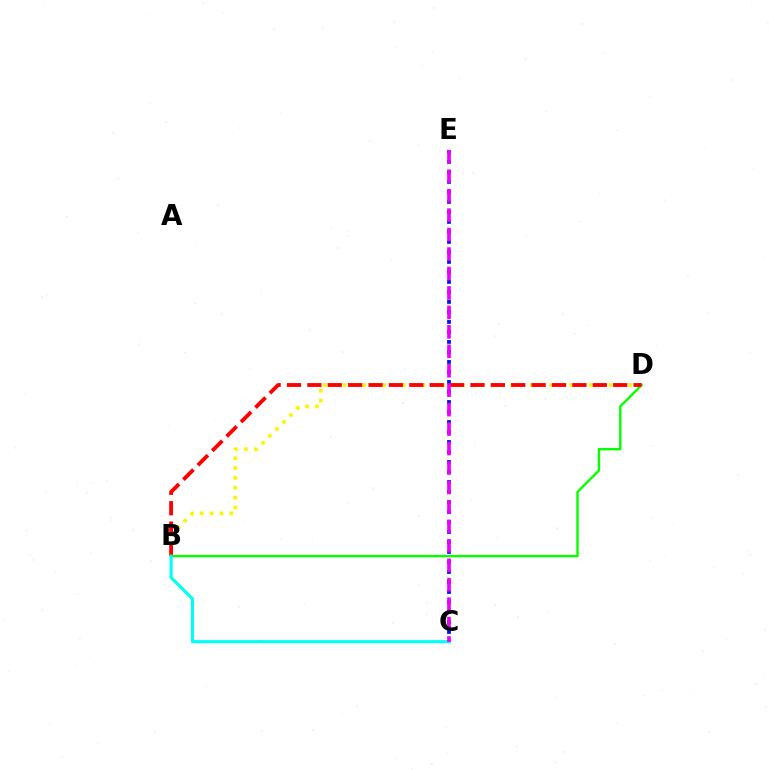{('B', 'D'): [{'color': '#08ff00', 'line_style': 'solid', 'thickness': 1.73}, {'color': '#fcf500', 'line_style': 'dotted', 'thickness': 2.68}, {'color': '#ff0000', 'line_style': 'dashed', 'thickness': 2.77}], ('C', 'E'): [{'color': '#0010ff', 'line_style': 'dotted', 'thickness': 2.72}, {'color': '#ee00ff', 'line_style': 'dashed', 'thickness': 2.64}], ('B', 'C'): [{'color': '#00fff6', 'line_style': 'solid', 'thickness': 2.25}]}